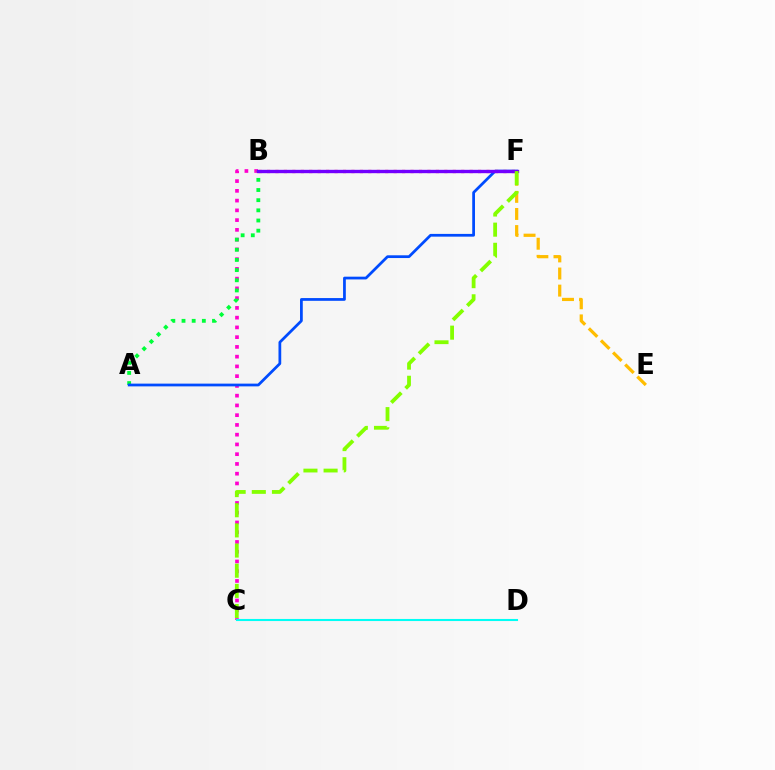{('E', 'F'): [{'color': '#ffbd00', 'line_style': 'dashed', 'thickness': 2.32}], ('B', 'C'): [{'color': '#ff00cf', 'line_style': 'dotted', 'thickness': 2.65}], ('A', 'B'): [{'color': '#00ff39', 'line_style': 'dotted', 'thickness': 2.76}], ('A', 'F'): [{'color': '#004bff', 'line_style': 'solid', 'thickness': 1.98}], ('C', 'D'): [{'color': '#00fff6', 'line_style': 'solid', 'thickness': 1.5}], ('B', 'F'): [{'color': '#ff0000', 'line_style': 'dotted', 'thickness': 2.29}, {'color': '#7200ff', 'line_style': 'solid', 'thickness': 2.42}], ('C', 'F'): [{'color': '#84ff00', 'line_style': 'dashed', 'thickness': 2.74}]}